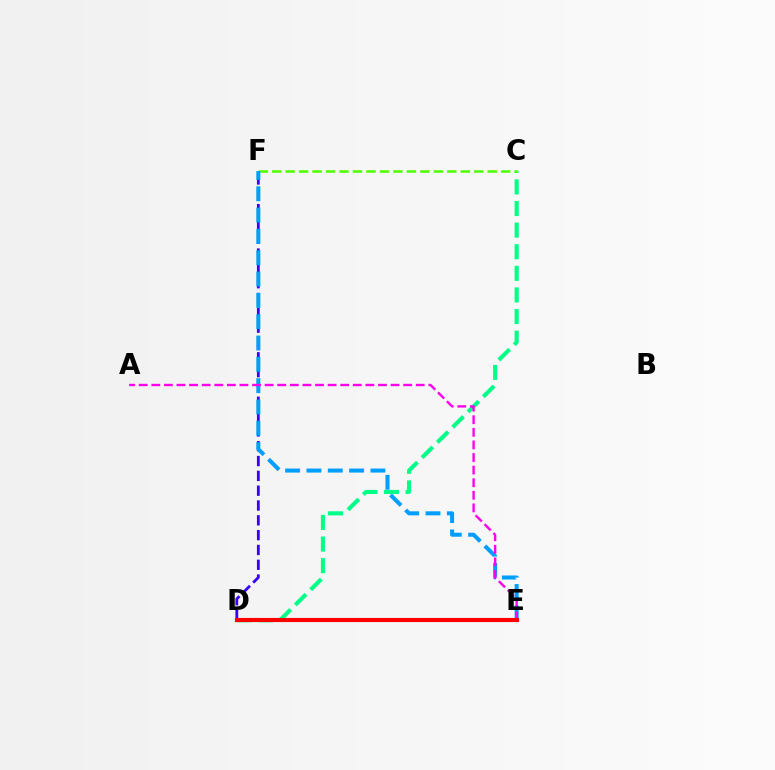{('D', 'F'): [{'color': '#3700ff', 'line_style': 'dashed', 'thickness': 2.01}], ('C', 'D'): [{'color': '#00ff86', 'line_style': 'dashed', 'thickness': 2.94}], ('C', 'F'): [{'color': '#4fff00', 'line_style': 'dashed', 'thickness': 1.83}], ('D', 'E'): [{'color': '#ffd500', 'line_style': 'dashed', 'thickness': 2.11}, {'color': '#ff0000', 'line_style': 'solid', 'thickness': 2.96}], ('E', 'F'): [{'color': '#009eff', 'line_style': 'dashed', 'thickness': 2.9}], ('A', 'E'): [{'color': '#ff00ed', 'line_style': 'dashed', 'thickness': 1.71}]}